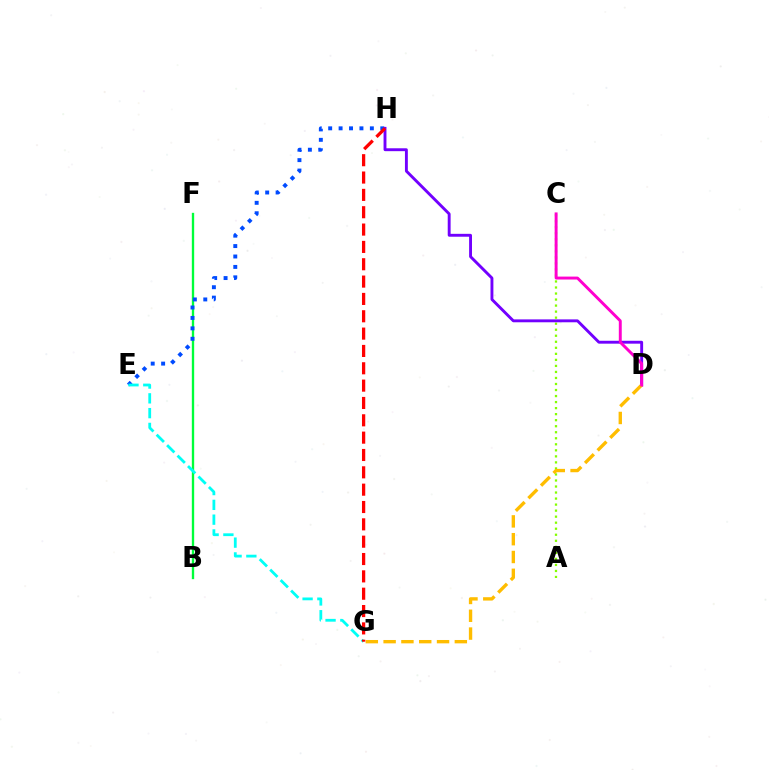{('B', 'F'): [{'color': '#00ff39', 'line_style': 'solid', 'thickness': 1.68}], ('E', 'H'): [{'color': '#004bff', 'line_style': 'dotted', 'thickness': 2.83}], ('A', 'C'): [{'color': '#84ff00', 'line_style': 'dotted', 'thickness': 1.64}], ('E', 'G'): [{'color': '#00fff6', 'line_style': 'dashed', 'thickness': 2.01}], ('D', 'H'): [{'color': '#7200ff', 'line_style': 'solid', 'thickness': 2.08}], ('D', 'G'): [{'color': '#ffbd00', 'line_style': 'dashed', 'thickness': 2.42}], ('G', 'H'): [{'color': '#ff0000', 'line_style': 'dashed', 'thickness': 2.36}], ('C', 'D'): [{'color': '#ff00cf', 'line_style': 'solid', 'thickness': 2.11}]}